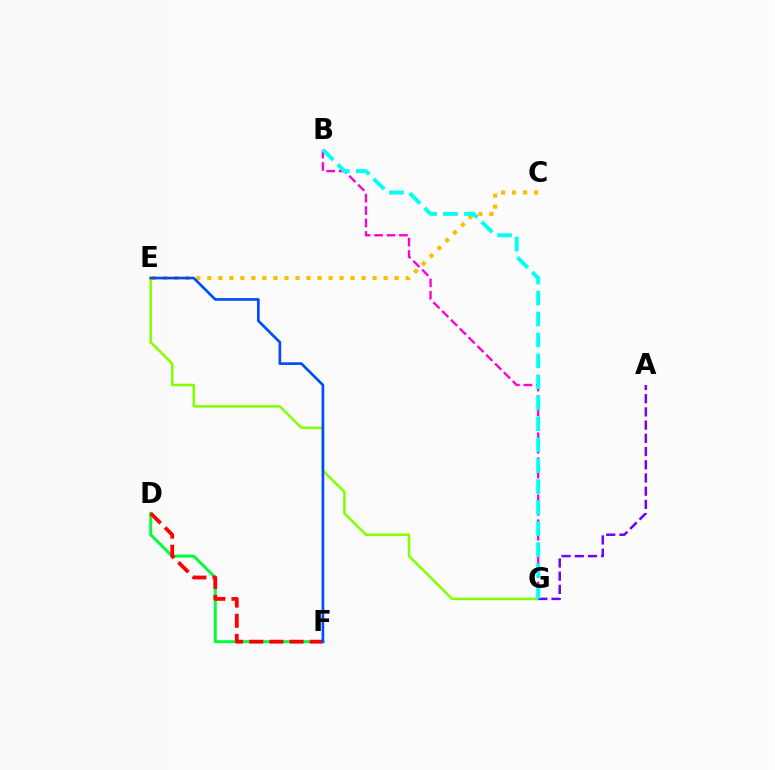{('C', 'E'): [{'color': '#ffbd00', 'line_style': 'dotted', 'thickness': 2.99}], ('D', 'F'): [{'color': '#00ff39', 'line_style': 'solid', 'thickness': 2.14}, {'color': '#ff0000', 'line_style': 'dashed', 'thickness': 2.74}], ('B', 'G'): [{'color': '#ff00cf', 'line_style': 'dashed', 'thickness': 1.69}, {'color': '#00fff6', 'line_style': 'dashed', 'thickness': 2.85}], ('E', 'G'): [{'color': '#84ff00', 'line_style': 'solid', 'thickness': 1.84}], ('A', 'G'): [{'color': '#7200ff', 'line_style': 'dashed', 'thickness': 1.79}], ('E', 'F'): [{'color': '#004bff', 'line_style': 'solid', 'thickness': 1.92}]}